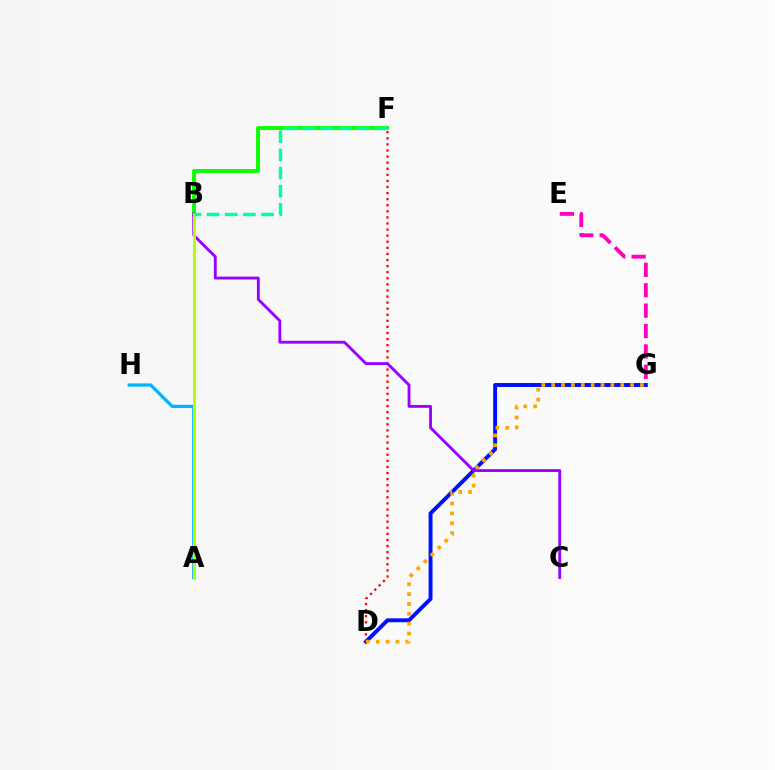{('B', 'F'): [{'color': '#08ff00', 'line_style': 'solid', 'thickness': 2.78}, {'color': '#00ff9d', 'line_style': 'dashed', 'thickness': 2.47}], ('E', 'G'): [{'color': '#ff00bd', 'line_style': 'dashed', 'thickness': 2.77}], ('D', 'G'): [{'color': '#0010ff', 'line_style': 'solid', 'thickness': 2.83}, {'color': '#ffa500', 'line_style': 'dotted', 'thickness': 2.68}], ('D', 'F'): [{'color': '#ff0000', 'line_style': 'dotted', 'thickness': 1.65}], ('A', 'H'): [{'color': '#00b5ff', 'line_style': 'solid', 'thickness': 2.31}], ('B', 'C'): [{'color': '#9b00ff', 'line_style': 'solid', 'thickness': 2.05}], ('A', 'B'): [{'color': '#b3ff00', 'line_style': 'solid', 'thickness': 2.1}]}